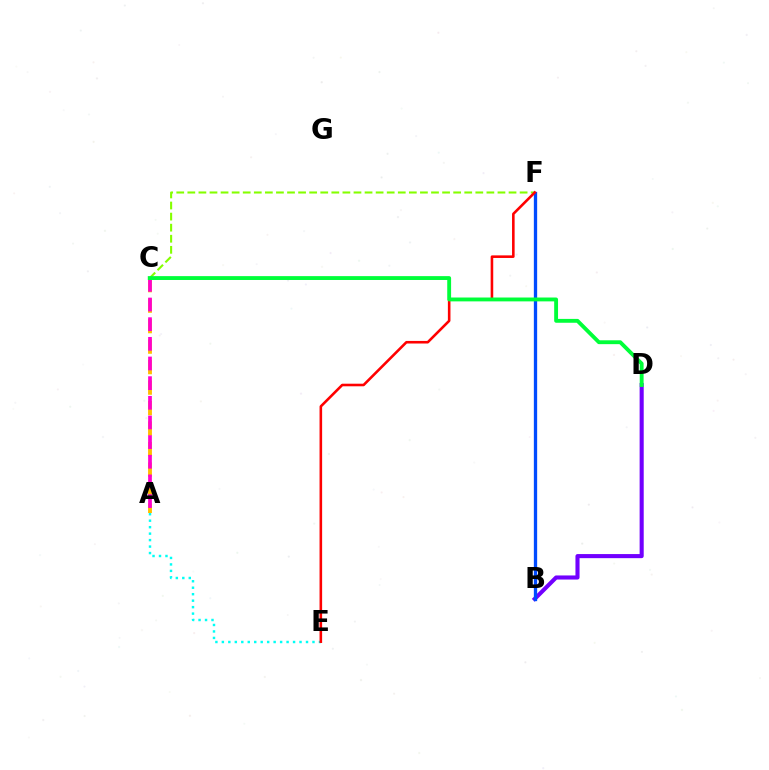{('B', 'D'): [{'color': '#7200ff', 'line_style': 'solid', 'thickness': 2.94}], ('A', 'C'): [{'color': '#ffbd00', 'line_style': 'dashed', 'thickness': 2.78}, {'color': '#ff00cf', 'line_style': 'dashed', 'thickness': 2.67}], ('C', 'F'): [{'color': '#84ff00', 'line_style': 'dashed', 'thickness': 1.5}], ('B', 'F'): [{'color': '#004bff', 'line_style': 'solid', 'thickness': 2.38}], ('A', 'E'): [{'color': '#00fff6', 'line_style': 'dotted', 'thickness': 1.76}], ('E', 'F'): [{'color': '#ff0000', 'line_style': 'solid', 'thickness': 1.86}], ('C', 'D'): [{'color': '#00ff39', 'line_style': 'solid', 'thickness': 2.78}]}